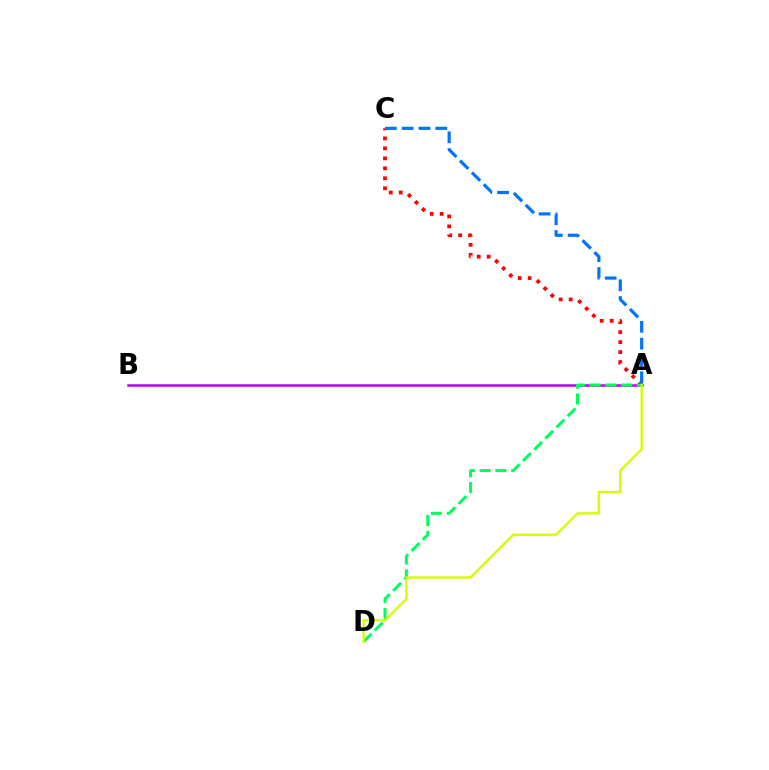{('A', 'C'): [{'color': '#ff0000', 'line_style': 'dotted', 'thickness': 2.71}, {'color': '#0074ff', 'line_style': 'dashed', 'thickness': 2.28}], ('A', 'B'): [{'color': '#b900ff', 'line_style': 'solid', 'thickness': 1.8}], ('A', 'D'): [{'color': '#00ff5c', 'line_style': 'dashed', 'thickness': 2.15}, {'color': '#d1ff00', 'line_style': 'solid', 'thickness': 1.67}]}